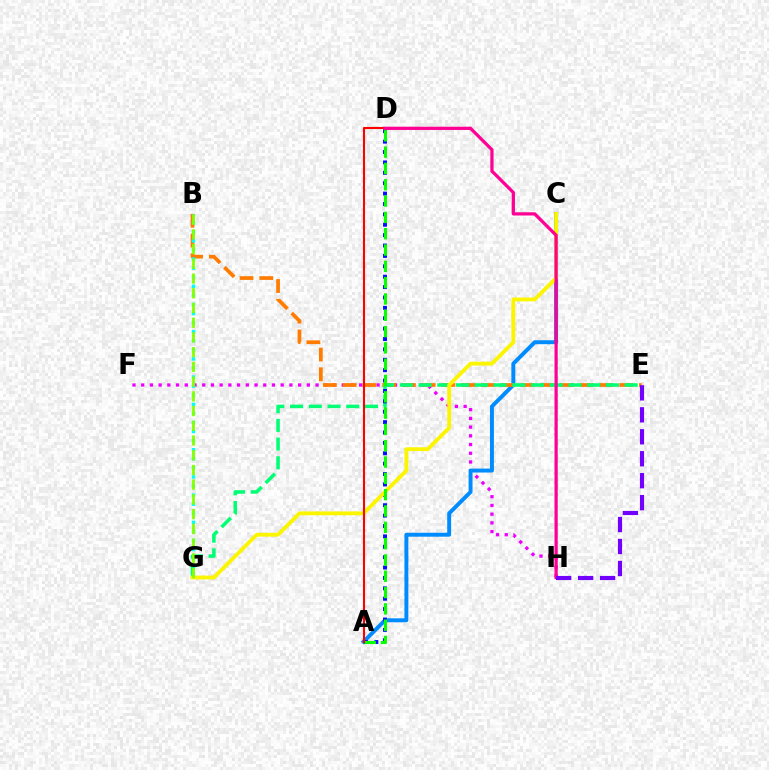{('F', 'H'): [{'color': '#ee00ff', 'line_style': 'dotted', 'thickness': 2.37}], ('A', 'C'): [{'color': '#008cff', 'line_style': 'solid', 'thickness': 2.84}], ('B', 'E'): [{'color': '#ff7c00', 'line_style': 'dashed', 'thickness': 2.68}], ('B', 'G'): [{'color': '#00fff6', 'line_style': 'dotted', 'thickness': 2.47}, {'color': '#84ff00', 'line_style': 'dashed', 'thickness': 2.0}], ('E', 'G'): [{'color': '#00ff74', 'line_style': 'dashed', 'thickness': 2.55}], ('A', 'D'): [{'color': '#0010ff', 'line_style': 'dotted', 'thickness': 2.82}, {'color': '#08ff00', 'line_style': 'dashed', 'thickness': 2.22}, {'color': '#ff0000', 'line_style': 'solid', 'thickness': 1.51}], ('C', 'G'): [{'color': '#fcf500', 'line_style': 'solid', 'thickness': 2.76}], ('D', 'H'): [{'color': '#ff0094', 'line_style': 'solid', 'thickness': 2.34}], ('E', 'H'): [{'color': '#7200ff', 'line_style': 'dashed', 'thickness': 2.98}]}